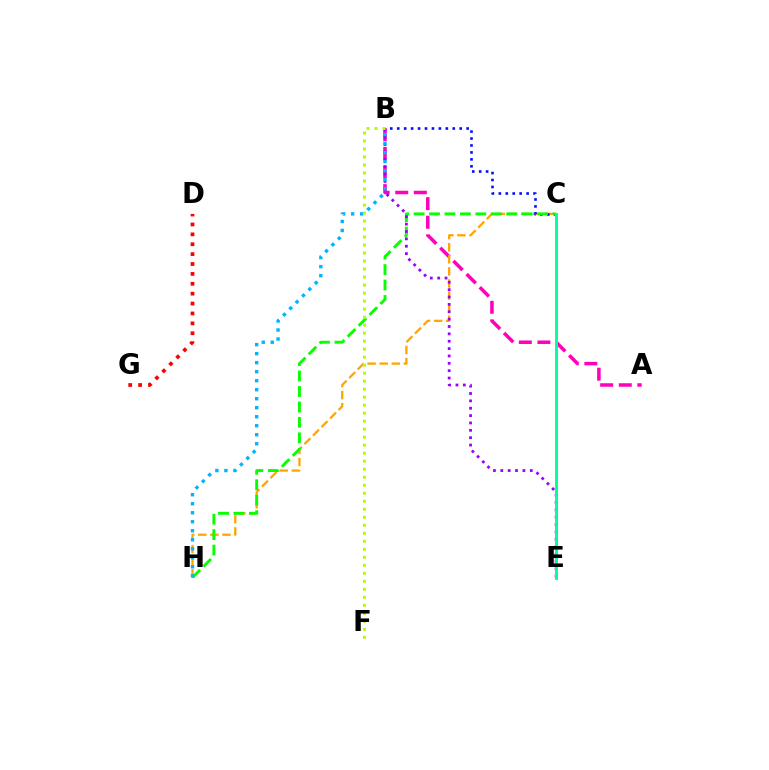{('A', 'B'): [{'color': '#ff00bd', 'line_style': 'dashed', 'thickness': 2.53}], ('C', 'H'): [{'color': '#ffa500', 'line_style': 'dashed', 'thickness': 1.64}, {'color': '#08ff00', 'line_style': 'dashed', 'thickness': 2.1}], ('B', 'C'): [{'color': '#0010ff', 'line_style': 'dotted', 'thickness': 1.89}], ('B', 'E'): [{'color': '#9b00ff', 'line_style': 'dotted', 'thickness': 2.0}], ('D', 'G'): [{'color': '#ff0000', 'line_style': 'dotted', 'thickness': 2.69}], ('B', 'H'): [{'color': '#00b5ff', 'line_style': 'dotted', 'thickness': 2.45}], ('C', 'E'): [{'color': '#00ff9d', 'line_style': 'solid', 'thickness': 2.11}], ('B', 'F'): [{'color': '#b3ff00', 'line_style': 'dotted', 'thickness': 2.17}]}